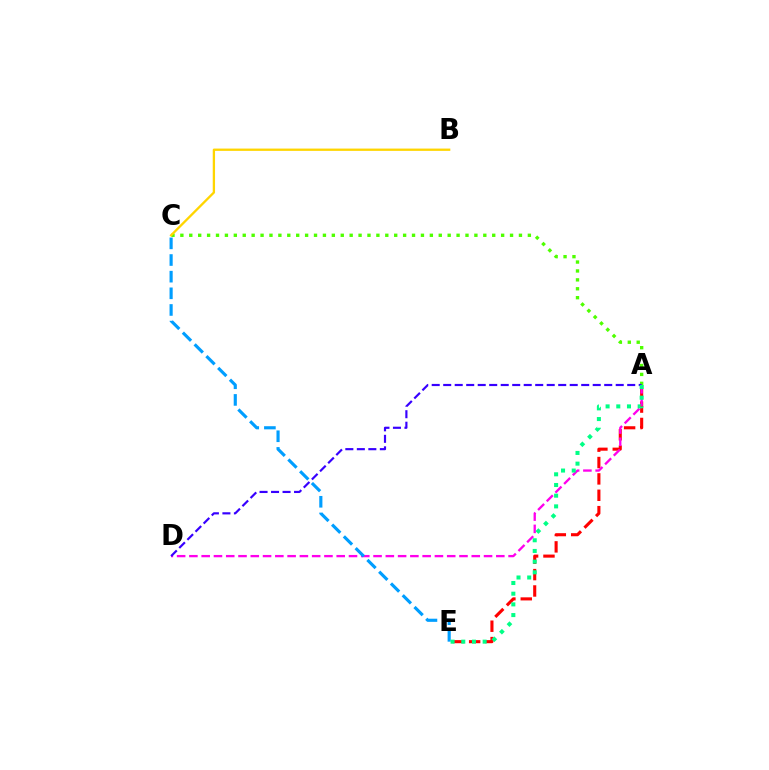{('A', 'C'): [{'color': '#4fff00', 'line_style': 'dotted', 'thickness': 2.42}], ('A', 'E'): [{'color': '#ff0000', 'line_style': 'dashed', 'thickness': 2.22}, {'color': '#00ff86', 'line_style': 'dotted', 'thickness': 2.9}], ('B', 'C'): [{'color': '#ffd500', 'line_style': 'solid', 'thickness': 1.66}], ('A', 'D'): [{'color': '#ff00ed', 'line_style': 'dashed', 'thickness': 1.67}, {'color': '#3700ff', 'line_style': 'dashed', 'thickness': 1.56}], ('C', 'E'): [{'color': '#009eff', 'line_style': 'dashed', 'thickness': 2.26}]}